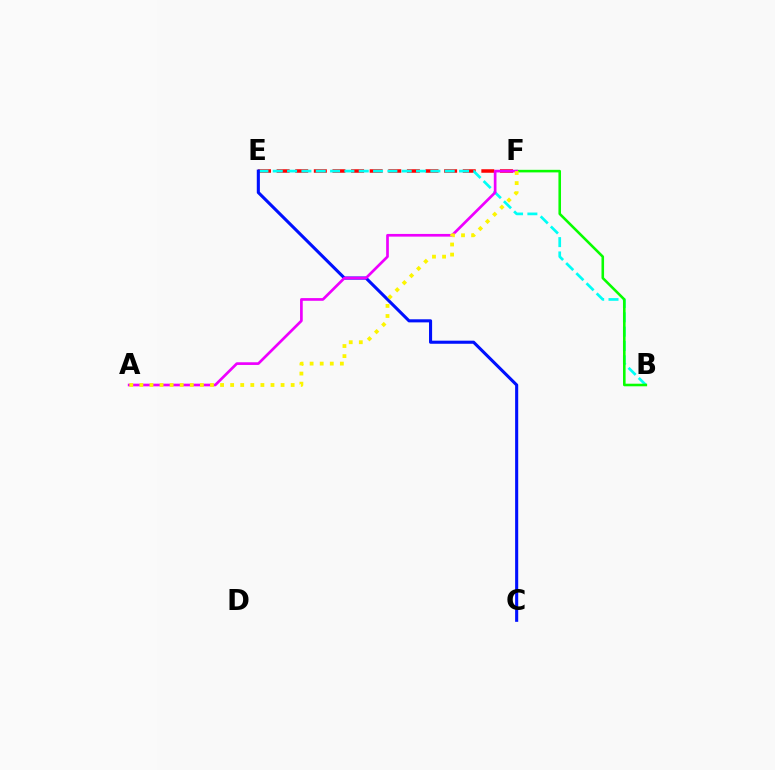{('E', 'F'): [{'color': '#ff0000', 'line_style': 'dashed', 'thickness': 2.53}], ('B', 'E'): [{'color': '#00fff6', 'line_style': 'dashed', 'thickness': 1.95}], ('B', 'F'): [{'color': '#08ff00', 'line_style': 'solid', 'thickness': 1.86}], ('C', 'E'): [{'color': '#0010ff', 'line_style': 'solid', 'thickness': 2.22}], ('A', 'F'): [{'color': '#ee00ff', 'line_style': 'solid', 'thickness': 1.93}, {'color': '#fcf500', 'line_style': 'dotted', 'thickness': 2.74}]}